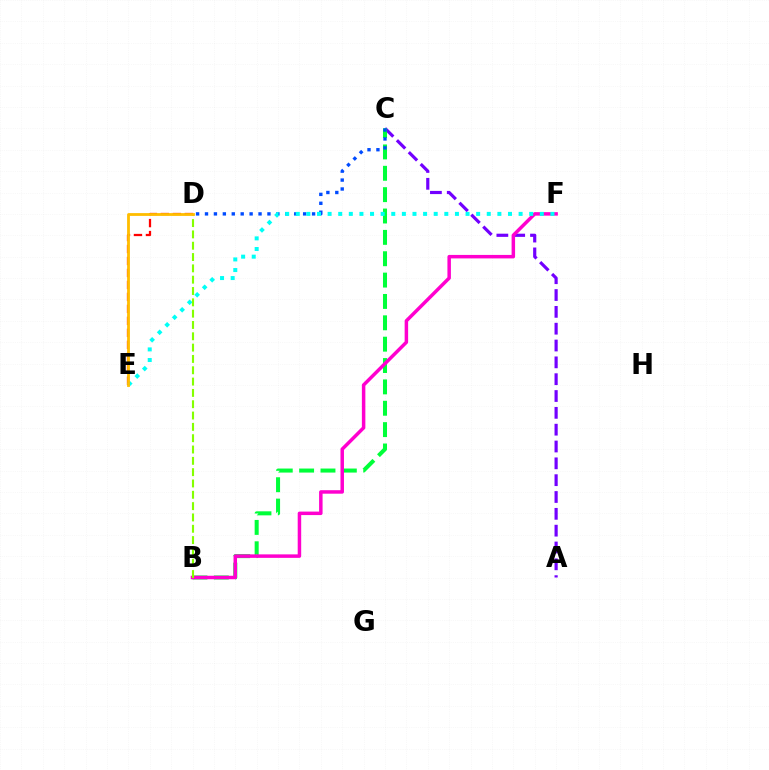{('A', 'C'): [{'color': '#7200ff', 'line_style': 'dashed', 'thickness': 2.29}], ('B', 'C'): [{'color': '#00ff39', 'line_style': 'dashed', 'thickness': 2.9}], ('B', 'F'): [{'color': '#ff00cf', 'line_style': 'solid', 'thickness': 2.51}], ('D', 'E'): [{'color': '#ff0000', 'line_style': 'dashed', 'thickness': 1.63}, {'color': '#ffbd00', 'line_style': 'solid', 'thickness': 2.02}], ('C', 'D'): [{'color': '#004bff', 'line_style': 'dotted', 'thickness': 2.42}], ('E', 'F'): [{'color': '#00fff6', 'line_style': 'dotted', 'thickness': 2.88}], ('B', 'D'): [{'color': '#84ff00', 'line_style': 'dashed', 'thickness': 1.54}]}